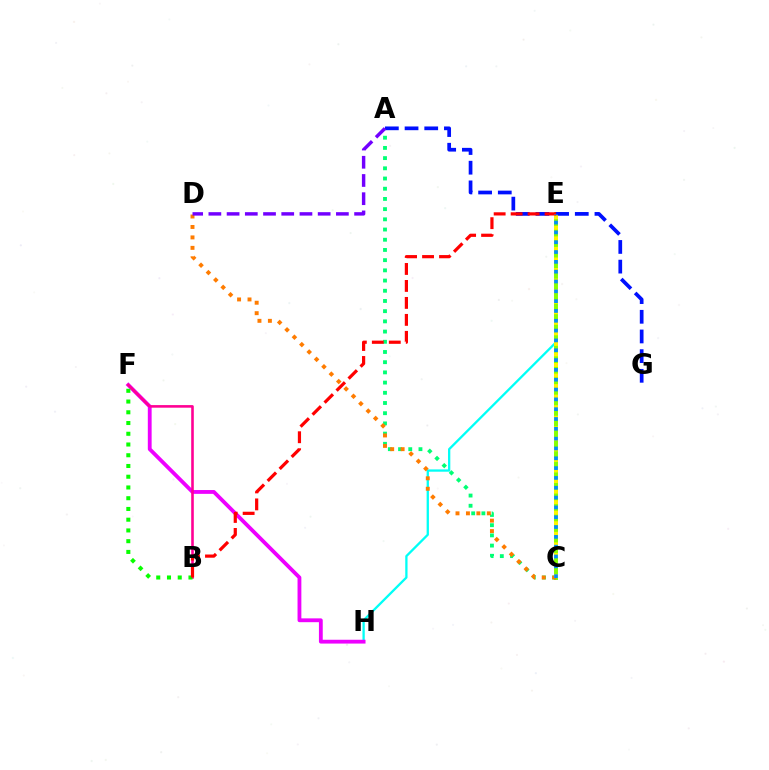{('E', 'H'): [{'color': '#00fff6', 'line_style': 'solid', 'thickness': 1.65}], ('F', 'H'): [{'color': '#ee00ff', 'line_style': 'solid', 'thickness': 2.75}], ('C', 'E'): [{'color': '#84ff00', 'line_style': 'solid', 'thickness': 2.84}, {'color': '#fcf500', 'line_style': 'dotted', 'thickness': 2.87}, {'color': '#008cff', 'line_style': 'dotted', 'thickness': 2.67}], ('A', 'C'): [{'color': '#00ff74', 'line_style': 'dotted', 'thickness': 2.77}], ('B', 'F'): [{'color': '#ff0094', 'line_style': 'solid', 'thickness': 1.87}, {'color': '#08ff00', 'line_style': 'dotted', 'thickness': 2.92}], ('A', 'G'): [{'color': '#0010ff', 'line_style': 'dashed', 'thickness': 2.67}], ('C', 'D'): [{'color': '#ff7c00', 'line_style': 'dotted', 'thickness': 2.84}], ('B', 'E'): [{'color': '#ff0000', 'line_style': 'dashed', 'thickness': 2.31}], ('A', 'D'): [{'color': '#7200ff', 'line_style': 'dashed', 'thickness': 2.47}]}